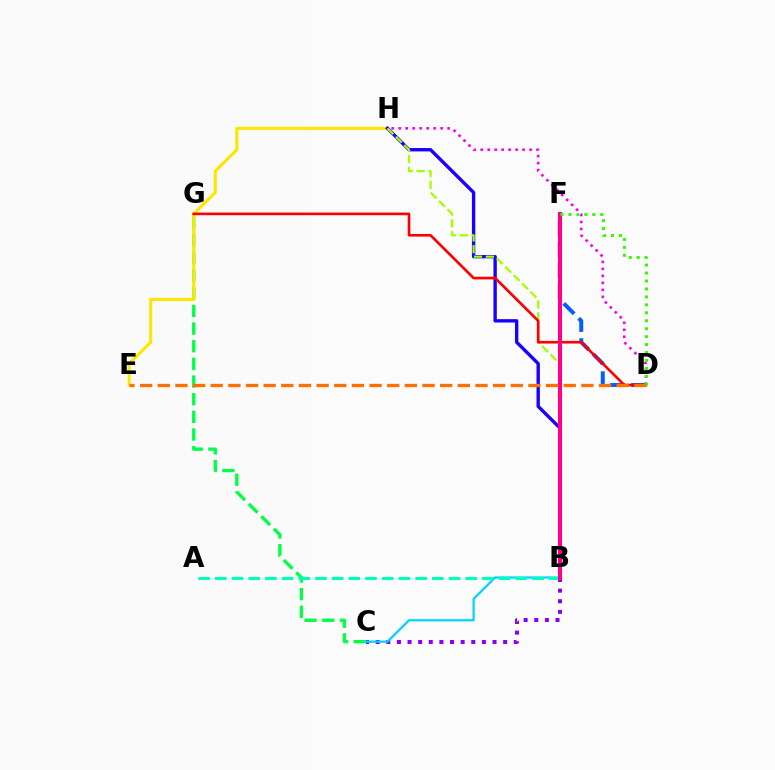{('C', 'G'): [{'color': '#00ff45', 'line_style': 'dashed', 'thickness': 2.4}], ('E', 'H'): [{'color': '#ffe600', 'line_style': 'solid', 'thickness': 2.23}], ('B', 'C'): [{'color': '#8a00ff', 'line_style': 'dotted', 'thickness': 2.89}, {'color': '#00d3ff', 'line_style': 'solid', 'thickness': 1.6}], ('B', 'H'): [{'color': '#1900ff', 'line_style': 'solid', 'thickness': 2.42}, {'color': '#a2ff00', 'line_style': 'dashed', 'thickness': 1.61}], ('A', 'B'): [{'color': '#00ffbb', 'line_style': 'dashed', 'thickness': 2.27}], ('D', 'F'): [{'color': '#005dff', 'line_style': 'dashed', 'thickness': 2.86}, {'color': '#31ff00', 'line_style': 'dotted', 'thickness': 2.16}], ('D', 'H'): [{'color': '#fa00f9', 'line_style': 'dotted', 'thickness': 1.9}], ('D', 'G'): [{'color': '#ff0000', 'line_style': 'solid', 'thickness': 1.91}], ('B', 'F'): [{'color': '#ff0088', 'line_style': 'solid', 'thickness': 2.91}], ('D', 'E'): [{'color': '#ff7000', 'line_style': 'dashed', 'thickness': 2.4}]}